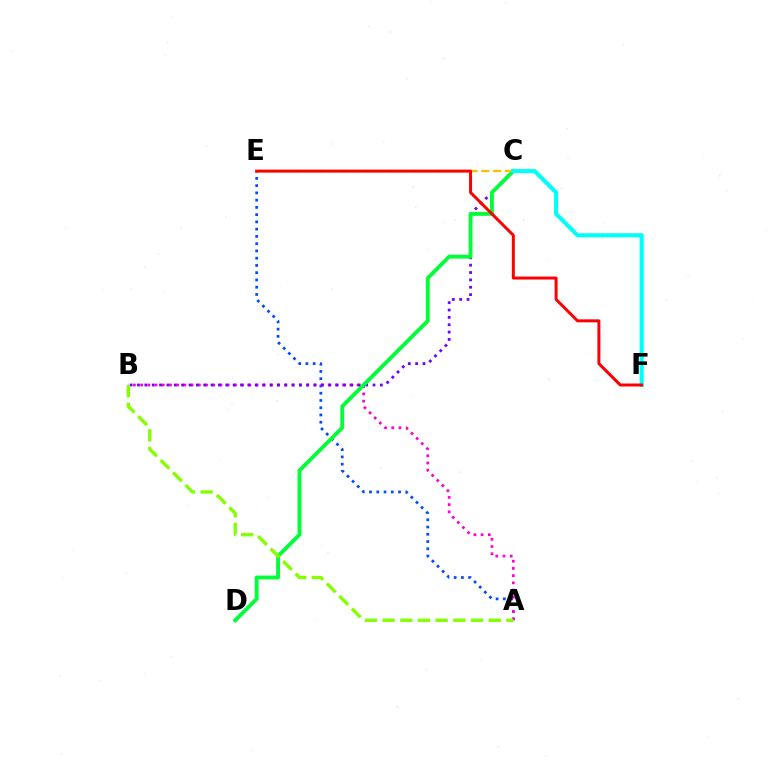{('A', 'E'): [{'color': '#004bff', 'line_style': 'dotted', 'thickness': 1.97}], ('A', 'B'): [{'color': '#ff00cf', 'line_style': 'dotted', 'thickness': 1.96}, {'color': '#84ff00', 'line_style': 'dashed', 'thickness': 2.4}], ('B', 'C'): [{'color': '#7200ff', 'line_style': 'dotted', 'thickness': 2.0}], ('C', 'D'): [{'color': '#00ff39', 'line_style': 'solid', 'thickness': 2.78}], ('C', 'E'): [{'color': '#ffbd00', 'line_style': 'dashed', 'thickness': 1.6}], ('C', 'F'): [{'color': '#00fff6', 'line_style': 'solid', 'thickness': 2.96}], ('E', 'F'): [{'color': '#ff0000', 'line_style': 'solid', 'thickness': 2.14}]}